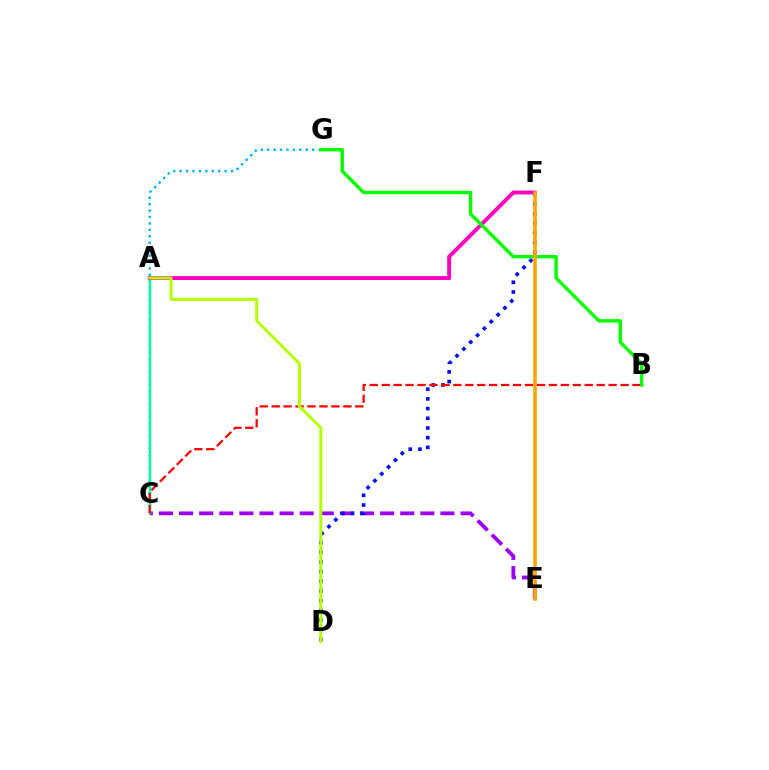{('C', 'E'): [{'color': '#9b00ff', 'line_style': 'dashed', 'thickness': 2.73}], ('C', 'G'): [{'color': '#00b5ff', 'line_style': 'dotted', 'thickness': 1.75}], ('A', 'C'): [{'color': '#00ff9d', 'line_style': 'solid', 'thickness': 1.76}], ('D', 'F'): [{'color': '#0010ff', 'line_style': 'dotted', 'thickness': 2.63}], ('B', 'C'): [{'color': '#ff0000', 'line_style': 'dashed', 'thickness': 1.62}], ('A', 'F'): [{'color': '#ff00bd', 'line_style': 'solid', 'thickness': 2.82}], ('B', 'G'): [{'color': '#08ff00', 'line_style': 'solid', 'thickness': 2.46}], ('A', 'D'): [{'color': '#b3ff00', 'line_style': 'solid', 'thickness': 2.11}], ('E', 'F'): [{'color': '#ffa500', 'line_style': 'solid', 'thickness': 2.58}]}